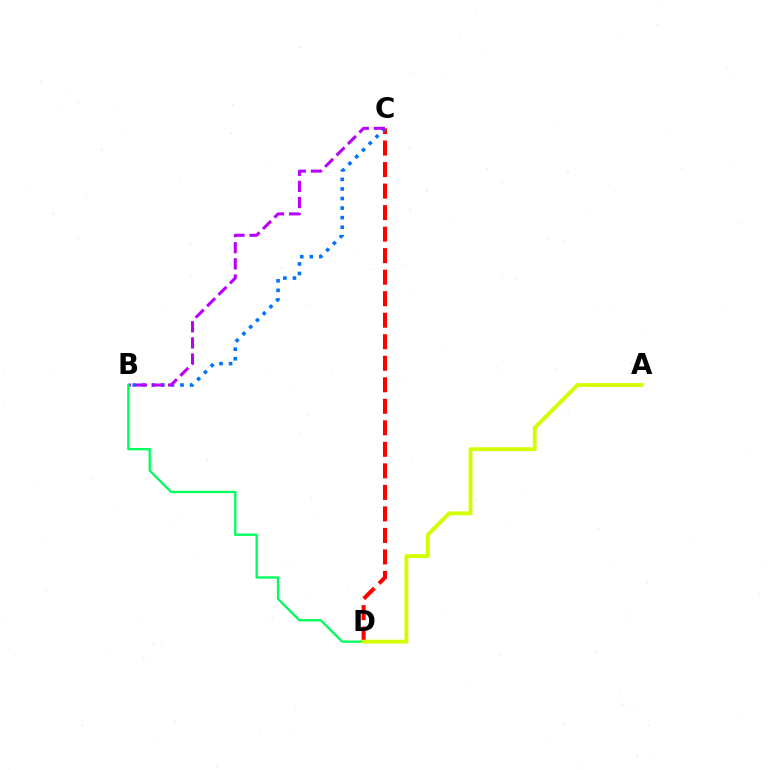{('C', 'D'): [{'color': '#ff0000', 'line_style': 'dashed', 'thickness': 2.92}], ('B', 'C'): [{'color': '#0074ff', 'line_style': 'dotted', 'thickness': 2.6}, {'color': '#b900ff', 'line_style': 'dashed', 'thickness': 2.19}], ('B', 'D'): [{'color': '#00ff5c', 'line_style': 'solid', 'thickness': 1.68}], ('A', 'D'): [{'color': '#d1ff00', 'line_style': 'solid', 'thickness': 2.76}]}